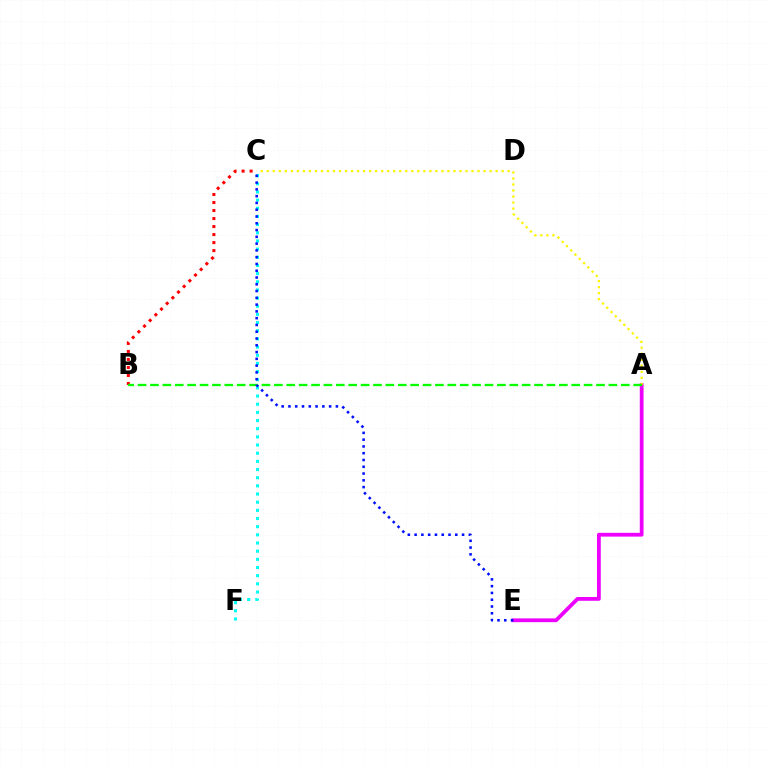{('C', 'F'): [{'color': '#00fff6', 'line_style': 'dotted', 'thickness': 2.22}], ('B', 'C'): [{'color': '#ff0000', 'line_style': 'dotted', 'thickness': 2.18}], ('A', 'E'): [{'color': '#ee00ff', 'line_style': 'solid', 'thickness': 2.72}], ('A', 'C'): [{'color': '#fcf500', 'line_style': 'dotted', 'thickness': 1.64}], ('A', 'B'): [{'color': '#08ff00', 'line_style': 'dashed', 'thickness': 1.68}], ('C', 'E'): [{'color': '#0010ff', 'line_style': 'dotted', 'thickness': 1.84}]}